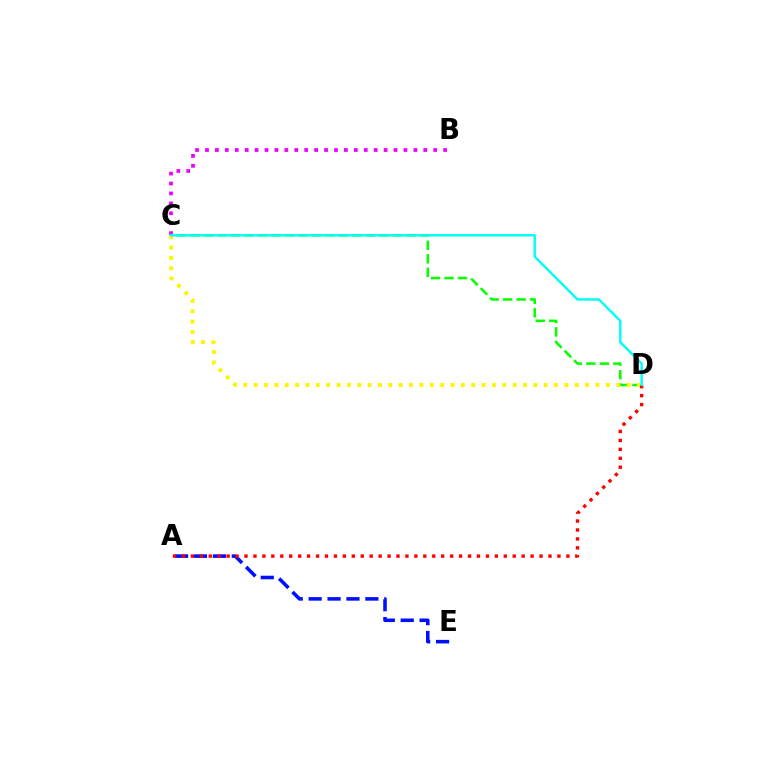{('C', 'D'): [{'color': '#08ff00', 'line_style': 'dashed', 'thickness': 1.83}, {'color': '#fcf500', 'line_style': 'dotted', 'thickness': 2.82}, {'color': '#00fff6', 'line_style': 'solid', 'thickness': 1.74}], ('A', 'E'): [{'color': '#0010ff', 'line_style': 'dashed', 'thickness': 2.57}], ('B', 'C'): [{'color': '#ee00ff', 'line_style': 'dotted', 'thickness': 2.7}], ('A', 'D'): [{'color': '#ff0000', 'line_style': 'dotted', 'thickness': 2.43}]}